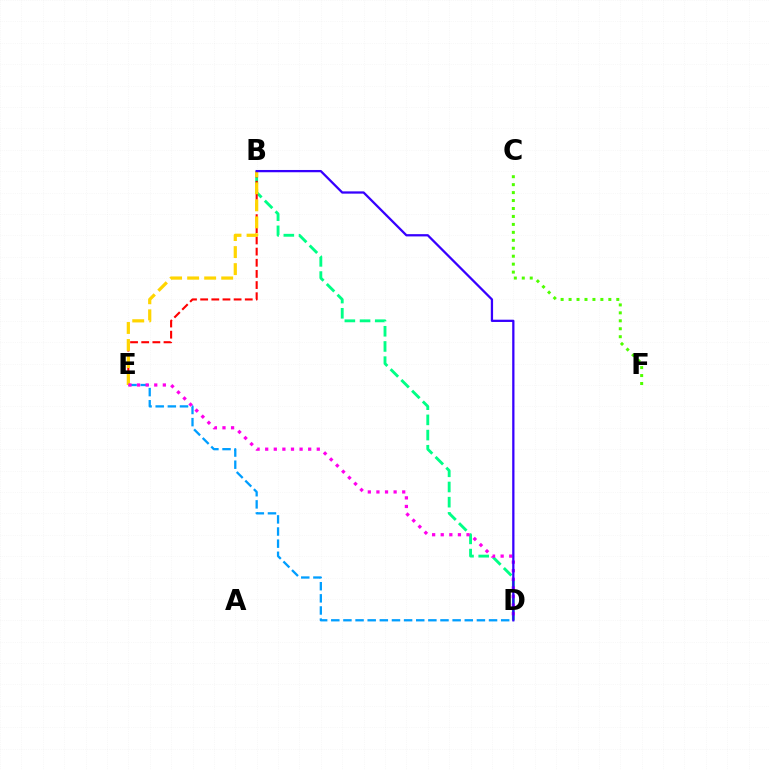{('B', 'D'): [{'color': '#00ff86', 'line_style': 'dashed', 'thickness': 2.06}, {'color': '#3700ff', 'line_style': 'solid', 'thickness': 1.63}], ('C', 'F'): [{'color': '#4fff00', 'line_style': 'dotted', 'thickness': 2.16}], ('B', 'E'): [{'color': '#ff0000', 'line_style': 'dashed', 'thickness': 1.51}, {'color': '#ffd500', 'line_style': 'dashed', 'thickness': 2.31}], ('D', 'E'): [{'color': '#009eff', 'line_style': 'dashed', 'thickness': 1.65}, {'color': '#ff00ed', 'line_style': 'dotted', 'thickness': 2.34}]}